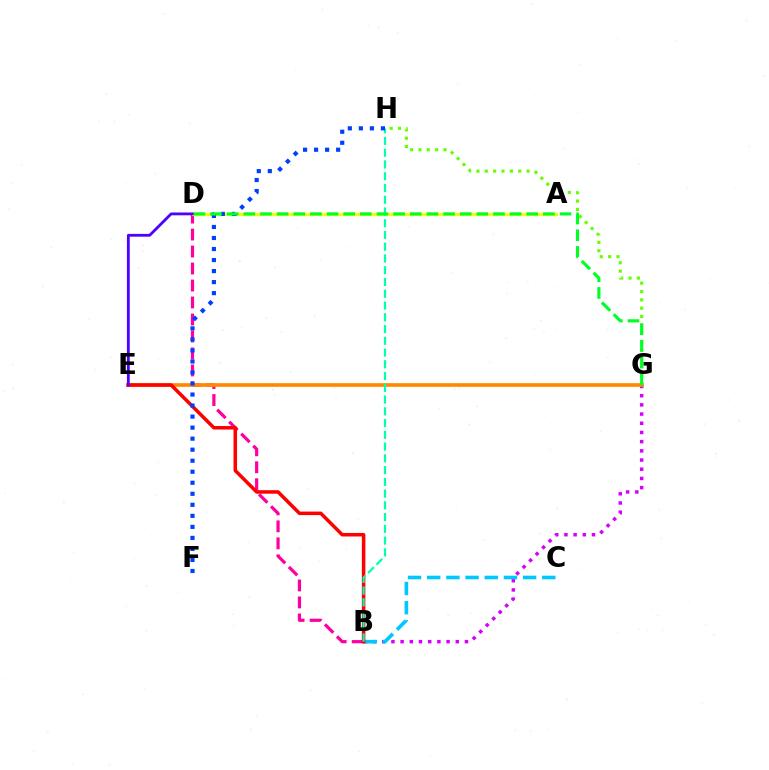{('B', 'D'): [{'color': '#ff00a0', 'line_style': 'dashed', 'thickness': 2.31}], ('G', 'H'): [{'color': '#66ff00', 'line_style': 'dotted', 'thickness': 2.27}], ('B', 'G'): [{'color': '#d600ff', 'line_style': 'dotted', 'thickness': 2.5}], ('E', 'G'): [{'color': '#ff8800', 'line_style': 'solid', 'thickness': 2.63}], ('B', 'C'): [{'color': '#00c7ff', 'line_style': 'dashed', 'thickness': 2.61}], ('A', 'D'): [{'color': '#eeff00', 'line_style': 'solid', 'thickness': 2.27}], ('B', 'E'): [{'color': '#ff0000', 'line_style': 'solid', 'thickness': 2.53}], ('D', 'E'): [{'color': '#4f00ff', 'line_style': 'solid', 'thickness': 2.03}], ('B', 'H'): [{'color': '#00ffaf', 'line_style': 'dashed', 'thickness': 1.6}], ('F', 'H'): [{'color': '#003fff', 'line_style': 'dotted', 'thickness': 3.0}], ('D', 'G'): [{'color': '#00ff27', 'line_style': 'dashed', 'thickness': 2.26}]}